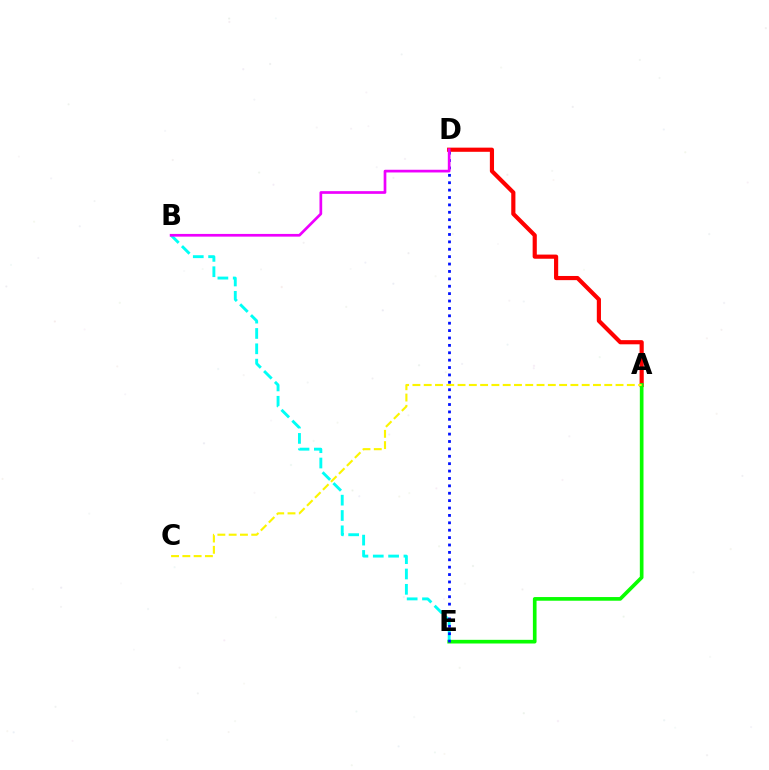{('A', 'D'): [{'color': '#ff0000', 'line_style': 'solid', 'thickness': 3.0}], ('A', 'E'): [{'color': '#08ff00', 'line_style': 'solid', 'thickness': 2.64}], ('B', 'E'): [{'color': '#00fff6', 'line_style': 'dashed', 'thickness': 2.08}], ('D', 'E'): [{'color': '#0010ff', 'line_style': 'dotted', 'thickness': 2.01}], ('A', 'C'): [{'color': '#fcf500', 'line_style': 'dashed', 'thickness': 1.53}], ('B', 'D'): [{'color': '#ee00ff', 'line_style': 'solid', 'thickness': 1.95}]}